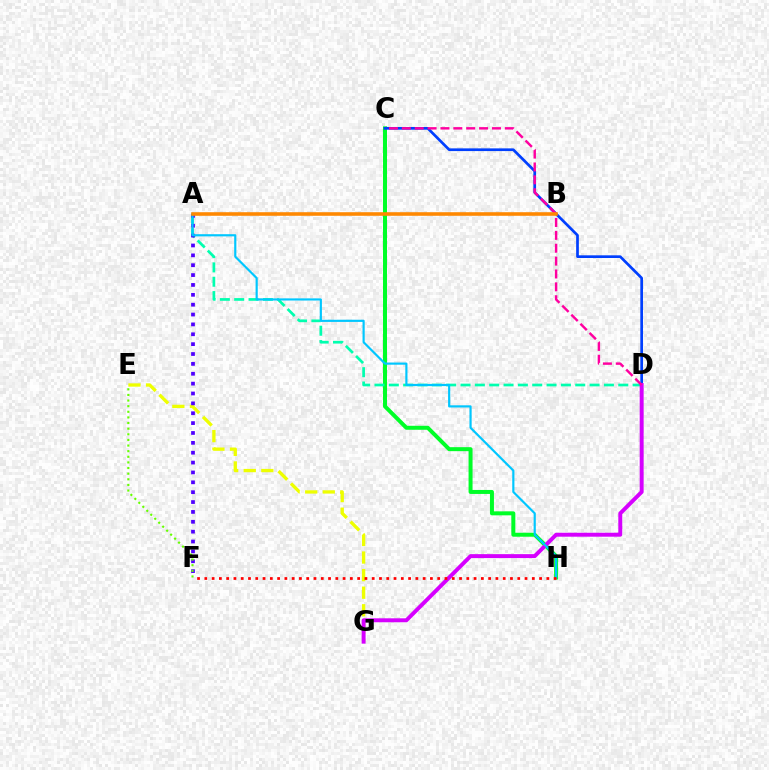{('C', 'H'): [{'color': '#00ff27', 'line_style': 'solid', 'thickness': 2.87}], ('E', 'G'): [{'color': '#eeff00', 'line_style': 'dashed', 'thickness': 2.39}], ('C', 'D'): [{'color': '#003fff', 'line_style': 'solid', 'thickness': 1.95}, {'color': '#ff00a0', 'line_style': 'dashed', 'thickness': 1.75}], ('A', 'D'): [{'color': '#00ffaf', 'line_style': 'dashed', 'thickness': 1.95}], ('A', 'F'): [{'color': '#4f00ff', 'line_style': 'dotted', 'thickness': 2.68}], ('D', 'G'): [{'color': '#d600ff', 'line_style': 'solid', 'thickness': 2.84}], ('A', 'H'): [{'color': '#00c7ff', 'line_style': 'solid', 'thickness': 1.56}], ('A', 'B'): [{'color': '#ff8800', 'line_style': 'solid', 'thickness': 2.58}], ('F', 'H'): [{'color': '#ff0000', 'line_style': 'dotted', 'thickness': 1.98}], ('E', 'F'): [{'color': '#66ff00', 'line_style': 'dotted', 'thickness': 1.53}]}